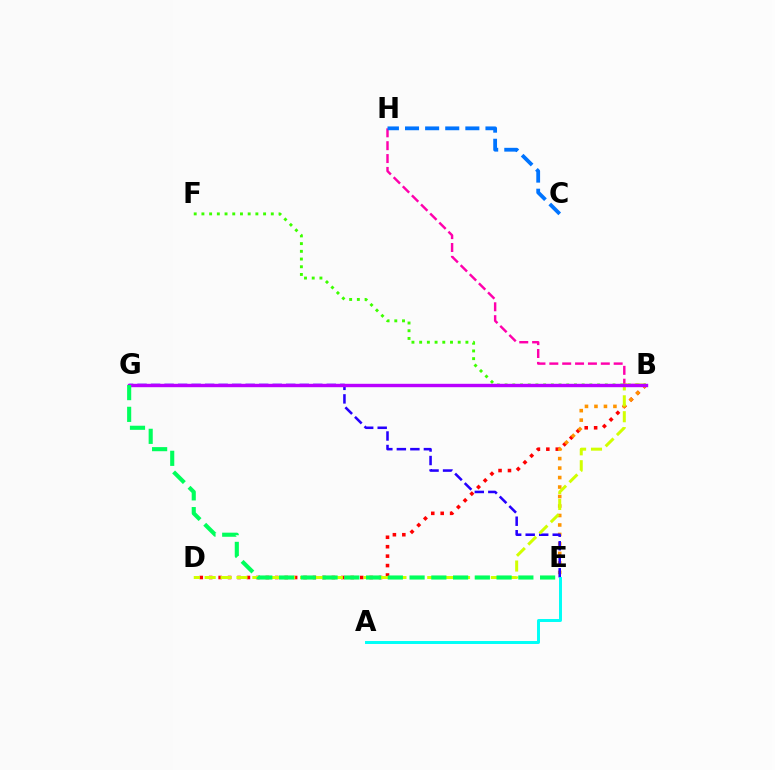{('B', 'D'): [{'color': '#ff0000', 'line_style': 'dotted', 'thickness': 2.56}, {'color': '#d1ff00', 'line_style': 'dashed', 'thickness': 2.16}], ('B', 'H'): [{'color': '#ff00ac', 'line_style': 'dashed', 'thickness': 1.75}], ('B', 'F'): [{'color': '#3dff00', 'line_style': 'dotted', 'thickness': 2.09}], ('B', 'E'): [{'color': '#ff9400', 'line_style': 'dotted', 'thickness': 2.58}], ('E', 'G'): [{'color': '#2500ff', 'line_style': 'dashed', 'thickness': 1.84}, {'color': '#00ff5c', 'line_style': 'dashed', 'thickness': 2.96}], ('A', 'E'): [{'color': '#00fff6', 'line_style': 'solid', 'thickness': 2.13}], ('B', 'G'): [{'color': '#b900ff', 'line_style': 'solid', 'thickness': 2.45}], ('C', 'H'): [{'color': '#0074ff', 'line_style': 'dashed', 'thickness': 2.73}]}